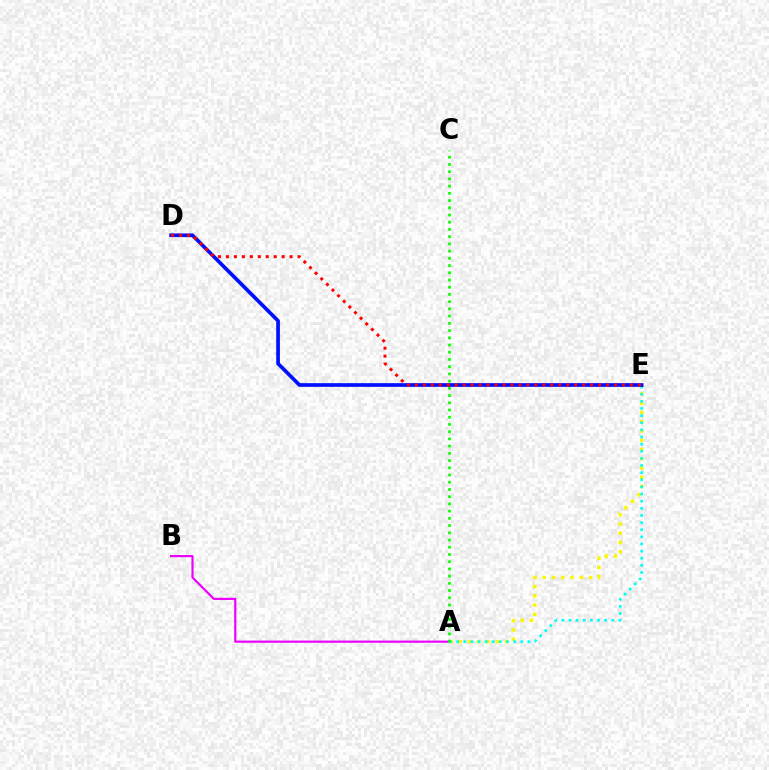{('A', 'B'): [{'color': '#ee00ff', 'line_style': 'solid', 'thickness': 1.57}], ('A', 'E'): [{'color': '#fcf500', 'line_style': 'dotted', 'thickness': 2.52}, {'color': '#00fff6', 'line_style': 'dotted', 'thickness': 1.94}], ('D', 'E'): [{'color': '#0010ff', 'line_style': 'solid', 'thickness': 2.66}, {'color': '#ff0000', 'line_style': 'dotted', 'thickness': 2.16}], ('A', 'C'): [{'color': '#08ff00', 'line_style': 'dotted', 'thickness': 1.96}]}